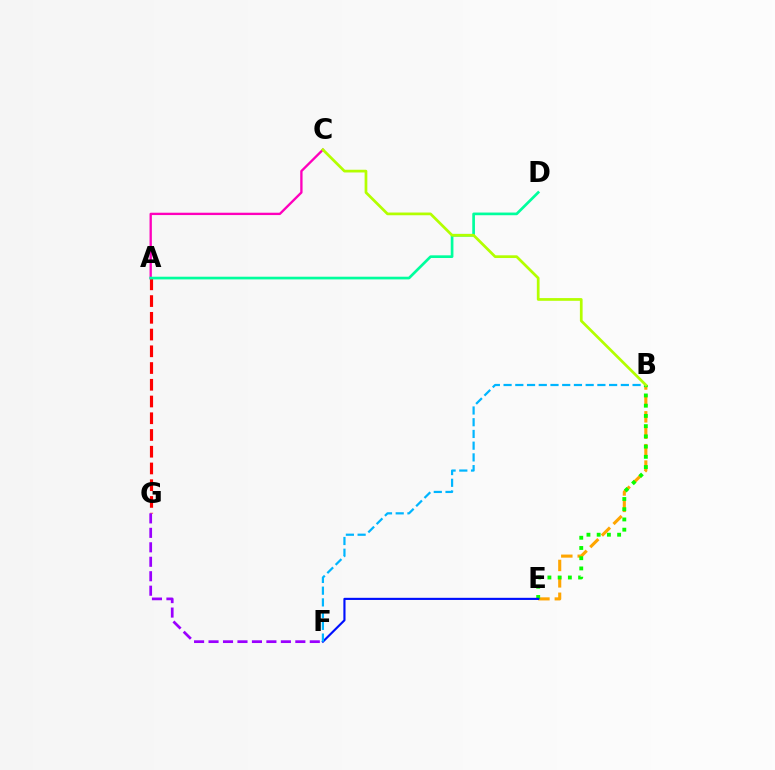{('B', 'E'): [{'color': '#ffa500', 'line_style': 'dashed', 'thickness': 2.23}, {'color': '#08ff00', 'line_style': 'dotted', 'thickness': 2.78}], ('A', 'G'): [{'color': '#ff0000', 'line_style': 'dashed', 'thickness': 2.27}], ('A', 'C'): [{'color': '#ff00bd', 'line_style': 'solid', 'thickness': 1.68}], ('E', 'F'): [{'color': '#0010ff', 'line_style': 'solid', 'thickness': 1.55}], ('A', 'D'): [{'color': '#00ff9d', 'line_style': 'solid', 'thickness': 1.93}], ('F', 'G'): [{'color': '#9b00ff', 'line_style': 'dashed', 'thickness': 1.96}], ('B', 'F'): [{'color': '#00b5ff', 'line_style': 'dashed', 'thickness': 1.59}], ('B', 'C'): [{'color': '#b3ff00', 'line_style': 'solid', 'thickness': 1.96}]}